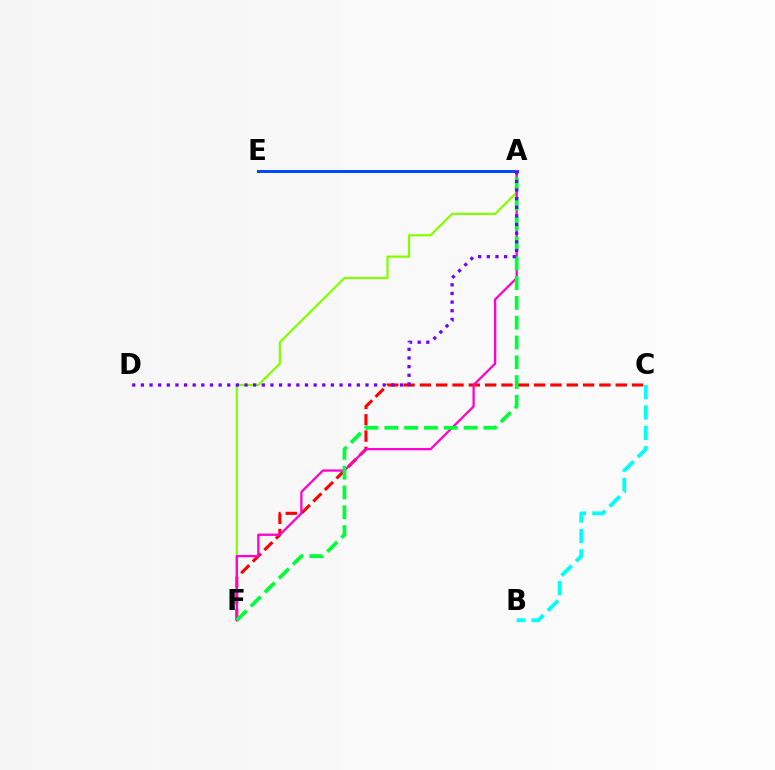{('C', 'F'): [{'color': '#ff0000', 'line_style': 'dashed', 'thickness': 2.22}], ('A', 'E'): [{'color': '#ffbd00', 'line_style': 'solid', 'thickness': 2.18}, {'color': '#004bff', 'line_style': 'solid', 'thickness': 2.15}], ('A', 'F'): [{'color': '#84ff00', 'line_style': 'solid', 'thickness': 1.61}, {'color': '#ff00cf', 'line_style': 'solid', 'thickness': 1.63}, {'color': '#00ff39', 'line_style': 'dashed', 'thickness': 2.69}], ('B', 'C'): [{'color': '#00fff6', 'line_style': 'dashed', 'thickness': 2.77}], ('A', 'D'): [{'color': '#7200ff', 'line_style': 'dotted', 'thickness': 2.35}]}